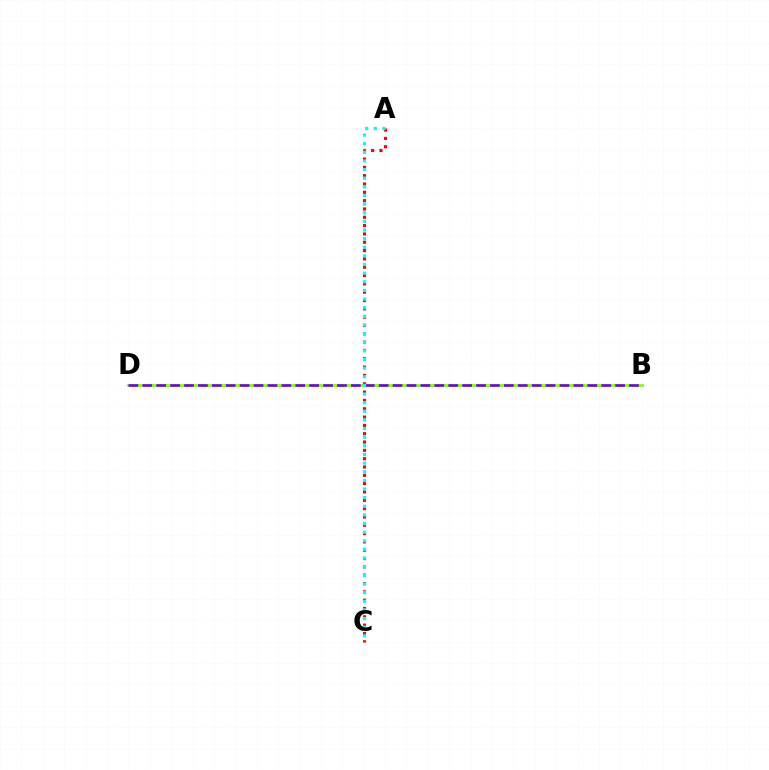{('B', 'D'): [{'color': '#84ff00', 'line_style': 'solid', 'thickness': 2.0}, {'color': '#7200ff', 'line_style': 'dashed', 'thickness': 1.89}], ('A', 'C'): [{'color': '#ff0000', 'line_style': 'dotted', 'thickness': 2.26}, {'color': '#00fff6', 'line_style': 'dotted', 'thickness': 2.35}]}